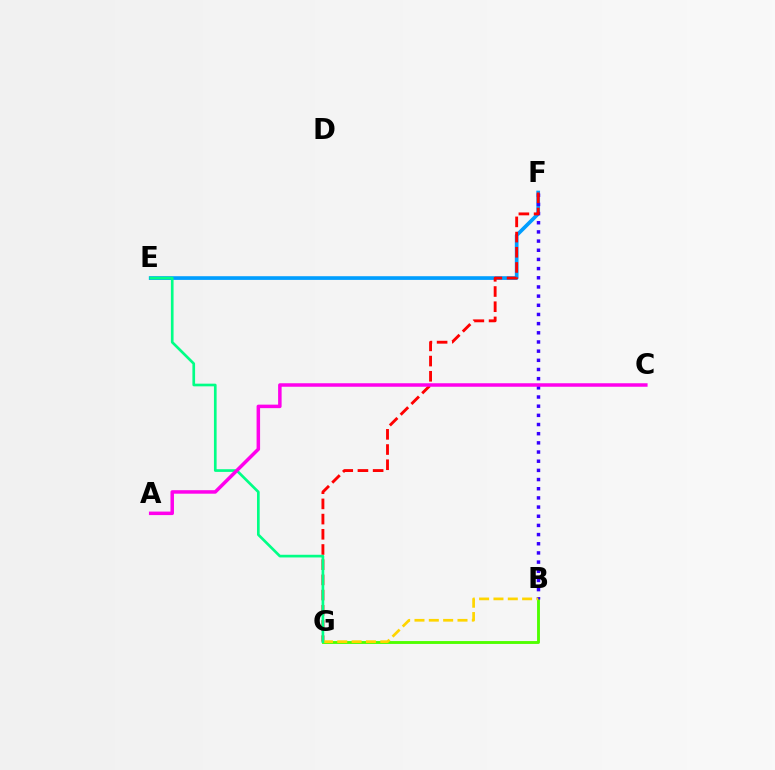{('B', 'G'): [{'color': '#4fff00', 'line_style': 'solid', 'thickness': 2.07}, {'color': '#ffd500', 'line_style': 'dashed', 'thickness': 1.95}], ('E', 'F'): [{'color': '#009eff', 'line_style': 'solid', 'thickness': 2.66}], ('B', 'F'): [{'color': '#3700ff', 'line_style': 'dotted', 'thickness': 2.49}], ('F', 'G'): [{'color': '#ff0000', 'line_style': 'dashed', 'thickness': 2.06}], ('E', 'G'): [{'color': '#00ff86', 'line_style': 'solid', 'thickness': 1.93}], ('A', 'C'): [{'color': '#ff00ed', 'line_style': 'solid', 'thickness': 2.52}]}